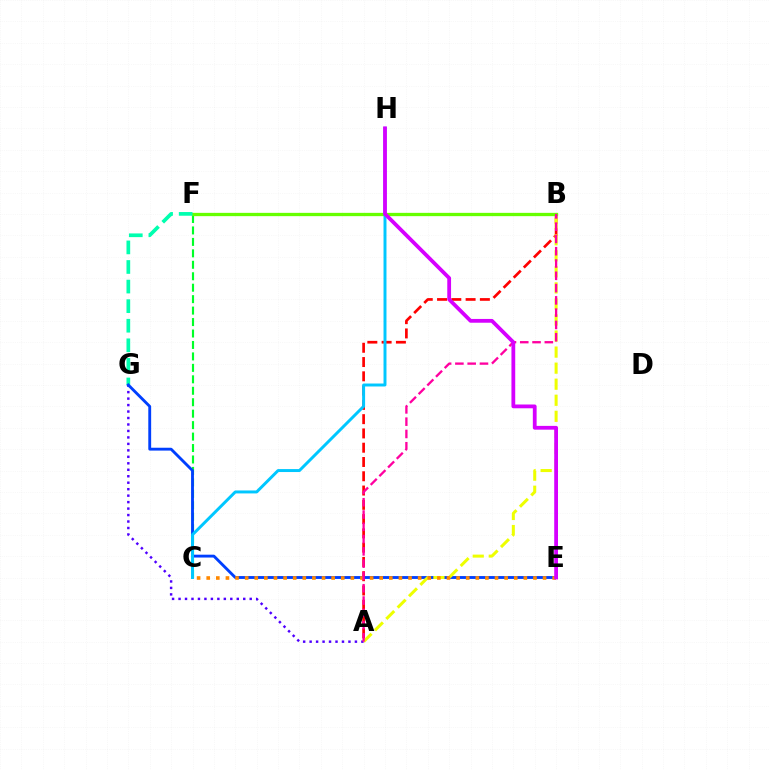{('A', 'G'): [{'color': '#4f00ff', 'line_style': 'dotted', 'thickness': 1.76}], ('A', 'B'): [{'color': '#ff0000', 'line_style': 'dashed', 'thickness': 1.94}, {'color': '#eeff00', 'line_style': 'dashed', 'thickness': 2.18}, {'color': '#ff00a0', 'line_style': 'dashed', 'thickness': 1.67}], ('C', 'F'): [{'color': '#00ff27', 'line_style': 'dashed', 'thickness': 1.56}], ('B', 'F'): [{'color': '#66ff00', 'line_style': 'solid', 'thickness': 2.37}], ('F', 'G'): [{'color': '#00ffaf', 'line_style': 'dashed', 'thickness': 2.66}], ('E', 'G'): [{'color': '#003fff', 'line_style': 'solid', 'thickness': 2.06}], ('C', 'E'): [{'color': '#ff8800', 'line_style': 'dotted', 'thickness': 2.61}], ('C', 'H'): [{'color': '#00c7ff', 'line_style': 'solid', 'thickness': 2.13}], ('E', 'H'): [{'color': '#d600ff', 'line_style': 'solid', 'thickness': 2.72}]}